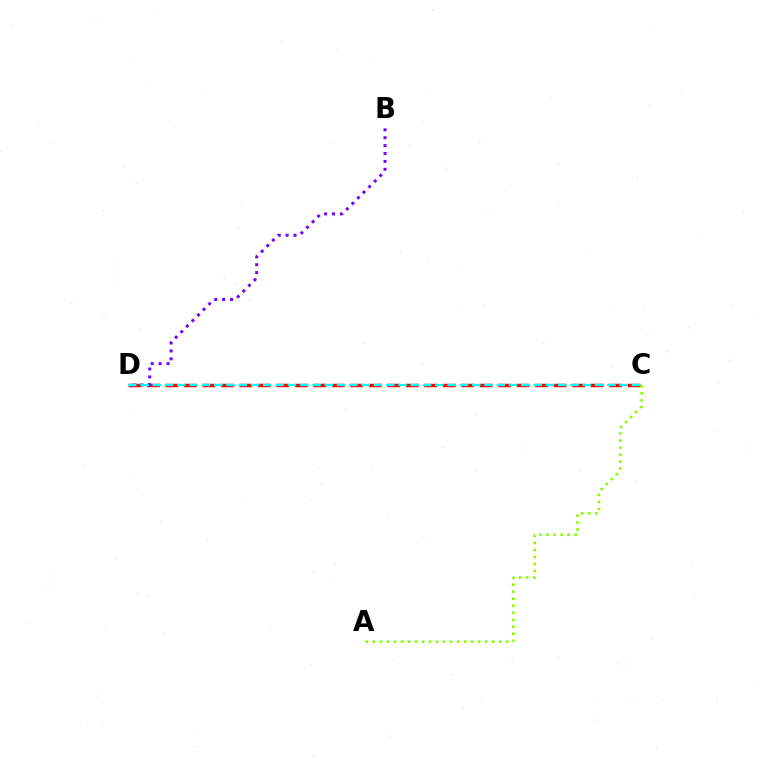{('C', 'D'): [{'color': '#ff0000', 'line_style': 'dashed', 'thickness': 2.51}, {'color': '#00fff6', 'line_style': 'dashed', 'thickness': 1.67}], ('B', 'D'): [{'color': '#7200ff', 'line_style': 'dotted', 'thickness': 2.14}], ('A', 'C'): [{'color': '#84ff00', 'line_style': 'dotted', 'thickness': 1.91}]}